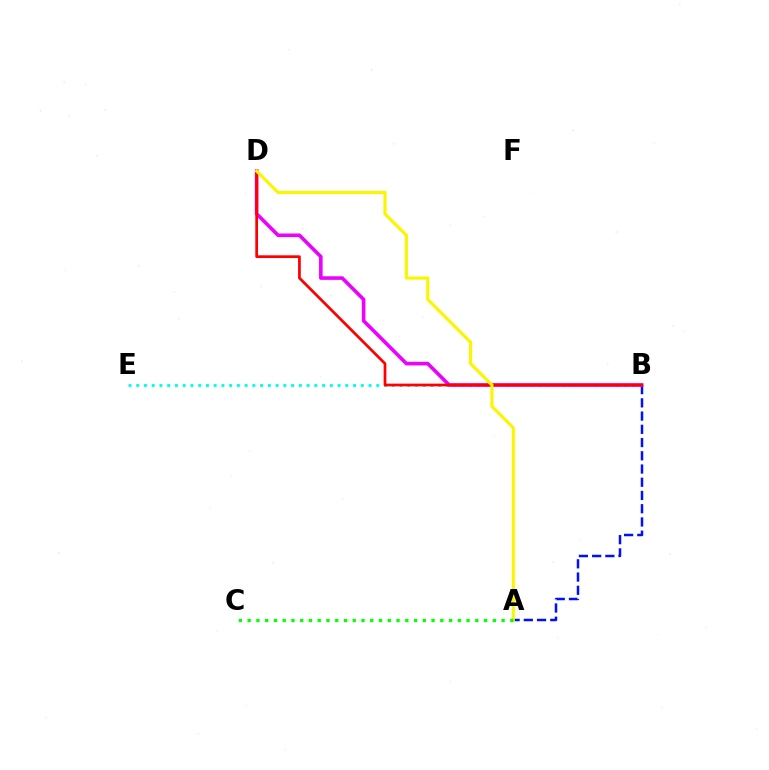{('B', 'E'): [{'color': '#00fff6', 'line_style': 'dotted', 'thickness': 2.1}], ('A', 'B'): [{'color': '#0010ff', 'line_style': 'dashed', 'thickness': 1.8}], ('B', 'D'): [{'color': '#ee00ff', 'line_style': 'solid', 'thickness': 2.59}, {'color': '#ff0000', 'line_style': 'solid', 'thickness': 1.97}], ('A', 'D'): [{'color': '#fcf500', 'line_style': 'solid', 'thickness': 2.25}], ('A', 'C'): [{'color': '#08ff00', 'line_style': 'dotted', 'thickness': 2.38}]}